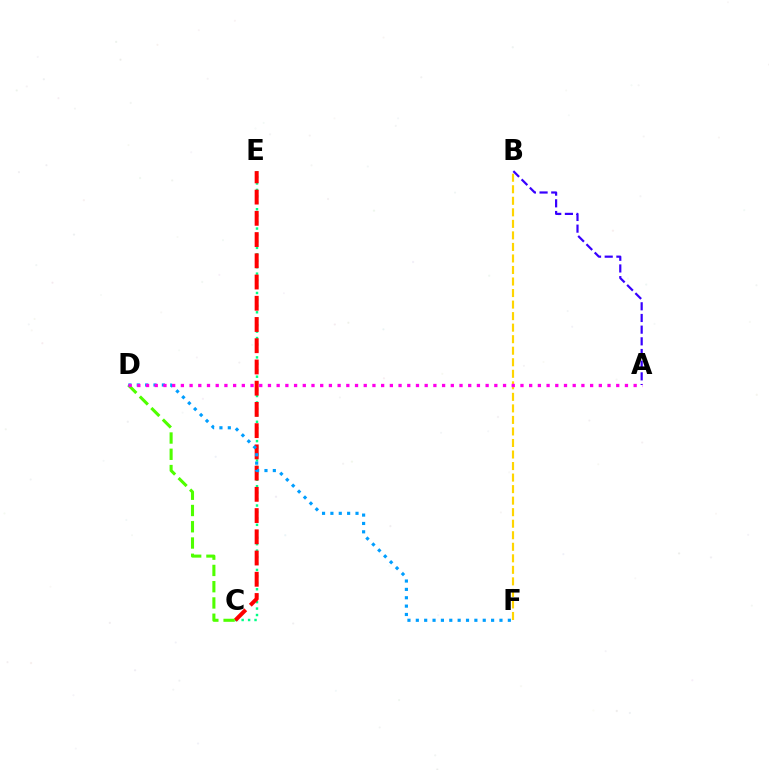{('C', 'E'): [{'color': '#00ff86', 'line_style': 'dotted', 'thickness': 1.75}, {'color': '#ff0000', 'line_style': 'dashed', 'thickness': 2.88}], ('C', 'D'): [{'color': '#4fff00', 'line_style': 'dashed', 'thickness': 2.21}], ('D', 'F'): [{'color': '#009eff', 'line_style': 'dotted', 'thickness': 2.27}], ('B', 'F'): [{'color': '#ffd500', 'line_style': 'dashed', 'thickness': 1.57}], ('A', 'B'): [{'color': '#3700ff', 'line_style': 'dashed', 'thickness': 1.59}], ('A', 'D'): [{'color': '#ff00ed', 'line_style': 'dotted', 'thickness': 2.37}]}